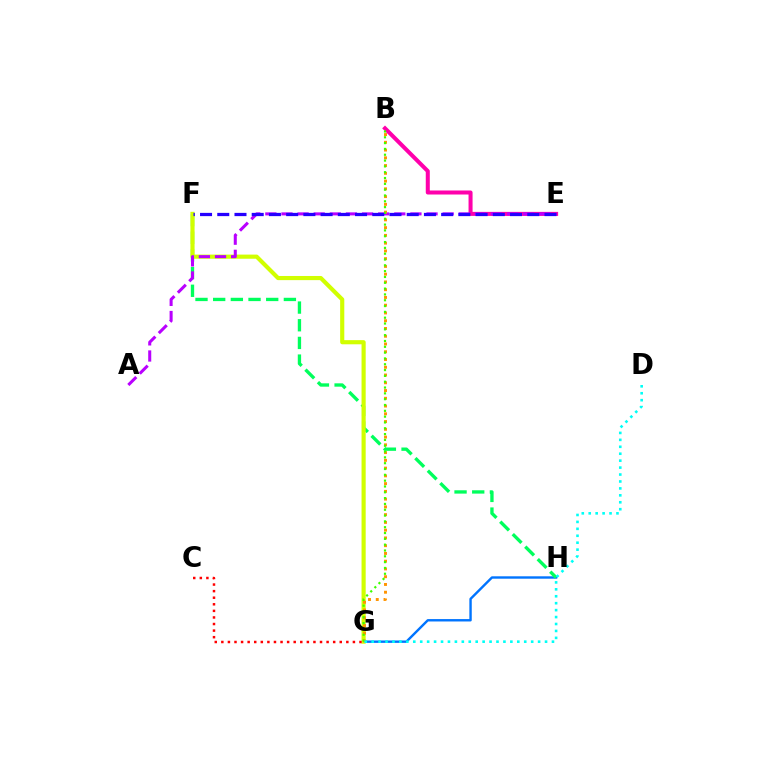{('G', 'H'): [{'color': '#0074ff', 'line_style': 'solid', 'thickness': 1.73}], ('F', 'H'): [{'color': '#00ff5c', 'line_style': 'dashed', 'thickness': 2.4}], ('F', 'G'): [{'color': '#d1ff00', 'line_style': 'solid', 'thickness': 2.99}], ('B', 'E'): [{'color': '#ff00ac', 'line_style': 'solid', 'thickness': 2.9}], ('C', 'G'): [{'color': '#ff0000', 'line_style': 'dotted', 'thickness': 1.79}], ('A', 'E'): [{'color': '#b900ff', 'line_style': 'dashed', 'thickness': 2.19}], ('B', 'G'): [{'color': '#ff9400', 'line_style': 'dotted', 'thickness': 2.11}, {'color': '#3dff00', 'line_style': 'dotted', 'thickness': 1.58}], ('D', 'G'): [{'color': '#00fff6', 'line_style': 'dotted', 'thickness': 1.88}], ('E', 'F'): [{'color': '#2500ff', 'line_style': 'dashed', 'thickness': 2.34}]}